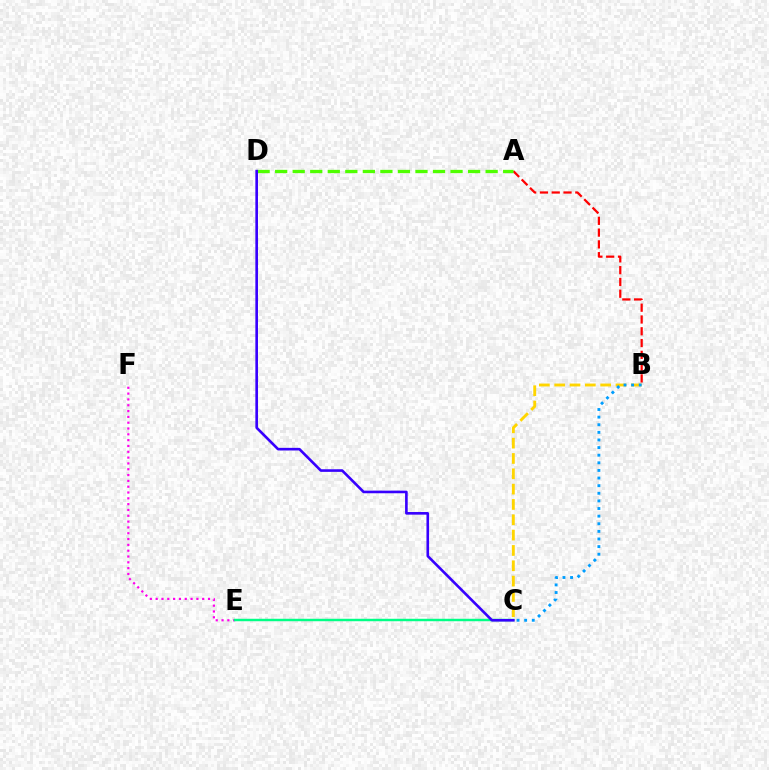{('A', 'B'): [{'color': '#ff0000', 'line_style': 'dashed', 'thickness': 1.6}], ('B', 'C'): [{'color': '#ffd500', 'line_style': 'dashed', 'thickness': 2.08}, {'color': '#009eff', 'line_style': 'dotted', 'thickness': 2.07}], ('A', 'D'): [{'color': '#4fff00', 'line_style': 'dashed', 'thickness': 2.38}], ('E', 'F'): [{'color': '#ff00ed', 'line_style': 'dotted', 'thickness': 1.58}], ('C', 'E'): [{'color': '#00ff86', 'line_style': 'solid', 'thickness': 1.77}], ('C', 'D'): [{'color': '#3700ff', 'line_style': 'solid', 'thickness': 1.89}]}